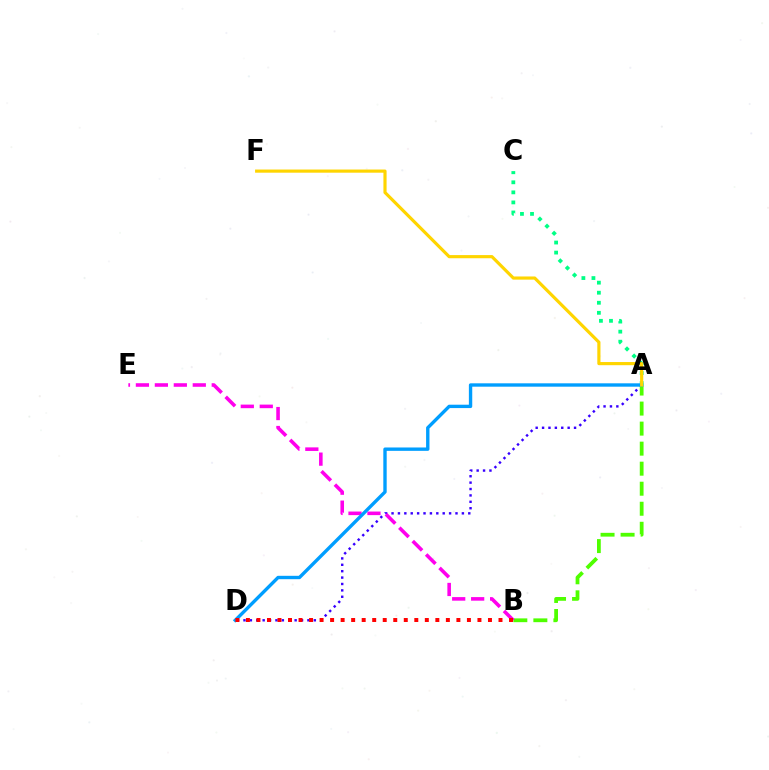{('A', 'D'): [{'color': '#3700ff', 'line_style': 'dotted', 'thickness': 1.74}, {'color': '#009eff', 'line_style': 'solid', 'thickness': 2.43}], ('A', 'B'): [{'color': '#4fff00', 'line_style': 'dashed', 'thickness': 2.72}], ('B', 'E'): [{'color': '#ff00ed', 'line_style': 'dashed', 'thickness': 2.58}], ('A', 'C'): [{'color': '#00ff86', 'line_style': 'dotted', 'thickness': 2.73}], ('B', 'D'): [{'color': '#ff0000', 'line_style': 'dotted', 'thickness': 2.86}], ('A', 'F'): [{'color': '#ffd500', 'line_style': 'solid', 'thickness': 2.28}]}